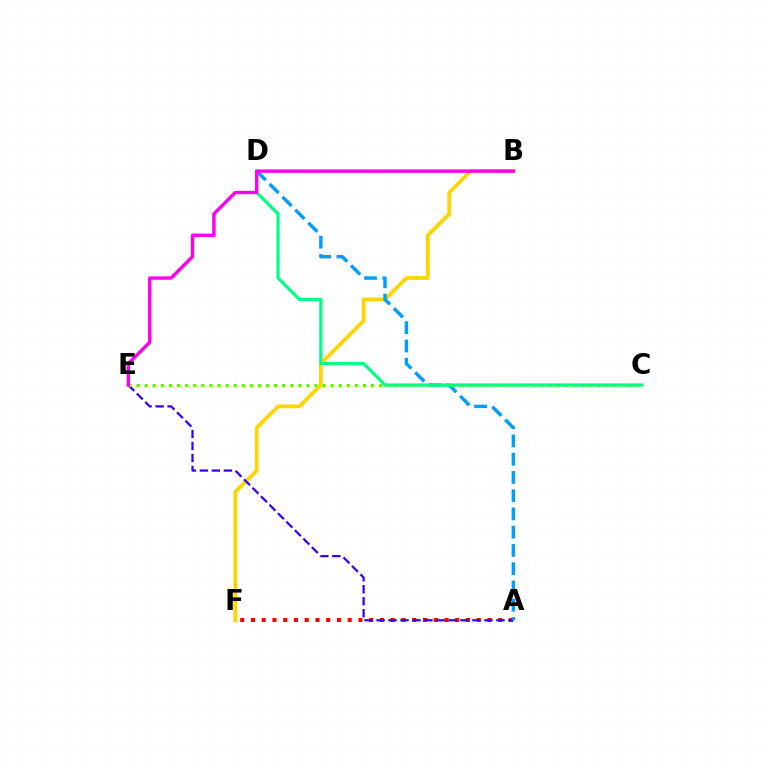{('A', 'F'): [{'color': '#ff0000', 'line_style': 'dotted', 'thickness': 2.92}], ('B', 'F'): [{'color': '#ffd500', 'line_style': 'solid', 'thickness': 2.73}], ('A', 'E'): [{'color': '#3700ff', 'line_style': 'dashed', 'thickness': 1.63}], ('A', 'D'): [{'color': '#009eff', 'line_style': 'dashed', 'thickness': 2.48}], ('C', 'E'): [{'color': '#4fff00', 'line_style': 'dotted', 'thickness': 2.2}], ('C', 'D'): [{'color': '#00ff86', 'line_style': 'solid', 'thickness': 2.29}], ('B', 'E'): [{'color': '#ff00ed', 'line_style': 'solid', 'thickness': 2.43}]}